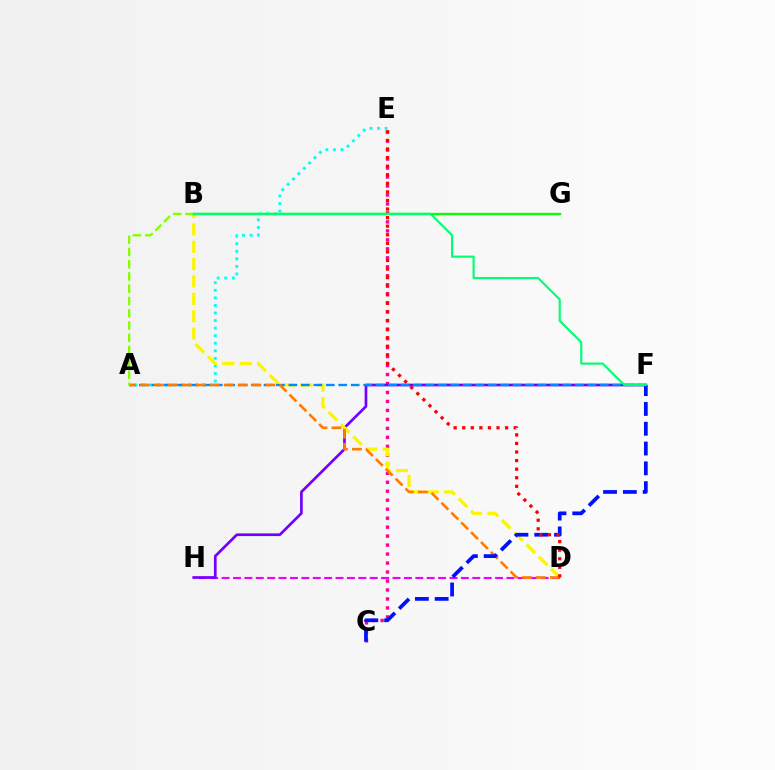{('D', 'H'): [{'color': '#ee00ff', 'line_style': 'dashed', 'thickness': 1.55}], ('C', 'E'): [{'color': '#ff0094', 'line_style': 'dotted', 'thickness': 2.44}], ('F', 'H'): [{'color': '#7200ff', 'line_style': 'solid', 'thickness': 1.93}], ('A', 'E'): [{'color': '#00fff6', 'line_style': 'dotted', 'thickness': 2.06}], ('B', 'D'): [{'color': '#fcf500', 'line_style': 'dashed', 'thickness': 2.36}], ('A', 'F'): [{'color': '#008cff', 'line_style': 'dashed', 'thickness': 1.69}], ('A', 'D'): [{'color': '#ff7c00', 'line_style': 'dashed', 'thickness': 1.89}], ('B', 'G'): [{'color': '#08ff00', 'line_style': 'solid', 'thickness': 1.69}], ('C', 'F'): [{'color': '#0010ff', 'line_style': 'dashed', 'thickness': 2.69}], ('D', 'E'): [{'color': '#ff0000', 'line_style': 'dotted', 'thickness': 2.33}], ('A', 'B'): [{'color': '#84ff00', 'line_style': 'dashed', 'thickness': 1.67}], ('B', 'F'): [{'color': '#00ff74', 'line_style': 'solid', 'thickness': 1.55}]}